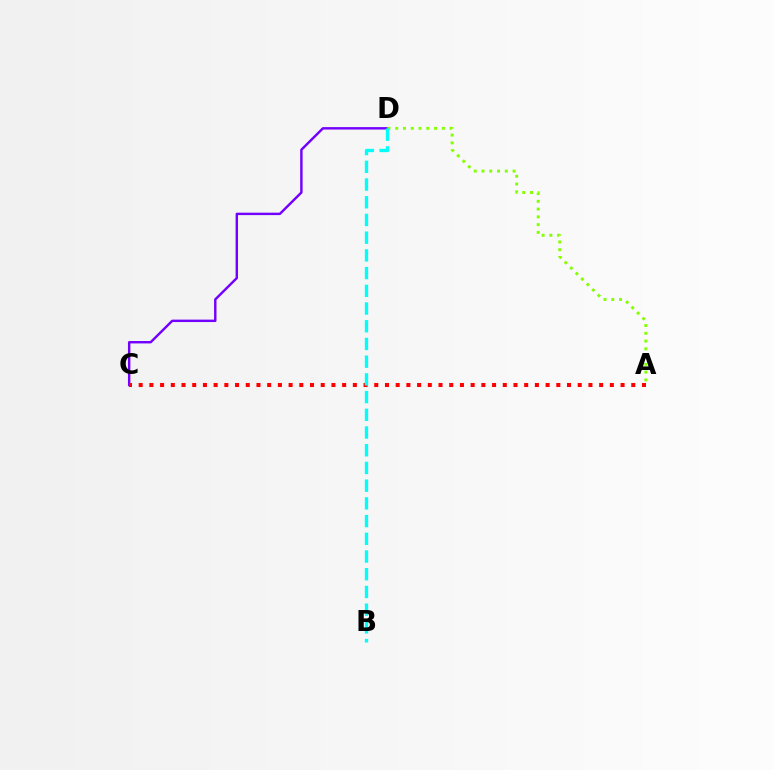{('C', 'D'): [{'color': '#7200ff', 'line_style': 'solid', 'thickness': 1.75}], ('A', 'C'): [{'color': '#ff0000', 'line_style': 'dotted', 'thickness': 2.91}], ('A', 'D'): [{'color': '#84ff00', 'line_style': 'dotted', 'thickness': 2.11}], ('B', 'D'): [{'color': '#00fff6', 'line_style': 'dashed', 'thickness': 2.41}]}